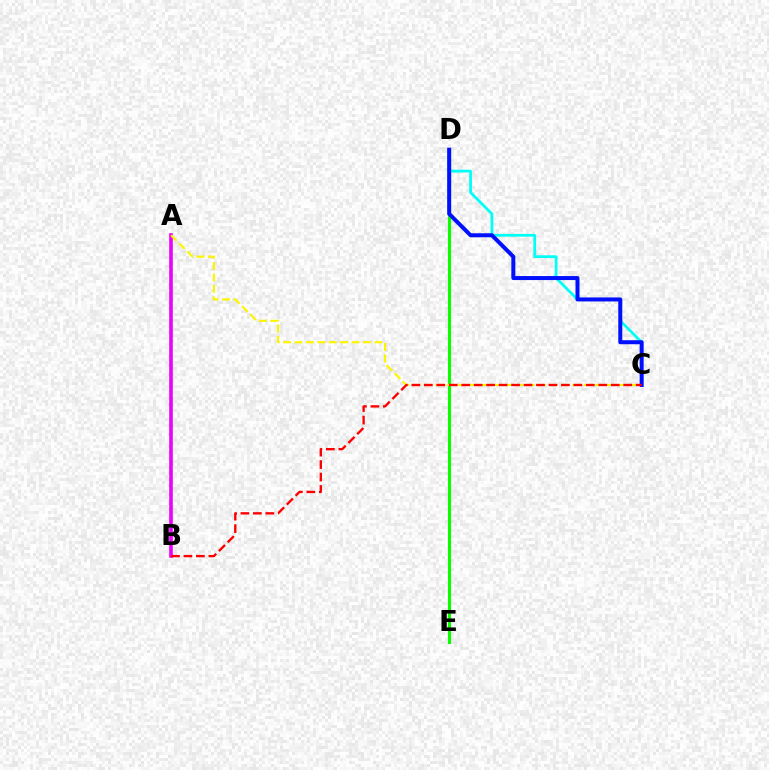{('A', 'B'): [{'color': '#ee00ff', 'line_style': 'solid', 'thickness': 2.62}], ('D', 'E'): [{'color': '#08ff00', 'line_style': 'solid', 'thickness': 2.24}], ('C', 'D'): [{'color': '#00fff6', 'line_style': 'solid', 'thickness': 2.0}, {'color': '#0010ff', 'line_style': 'solid', 'thickness': 2.88}], ('A', 'C'): [{'color': '#fcf500', 'line_style': 'dashed', 'thickness': 1.55}], ('B', 'C'): [{'color': '#ff0000', 'line_style': 'dashed', 'thickness': 1.69}]}